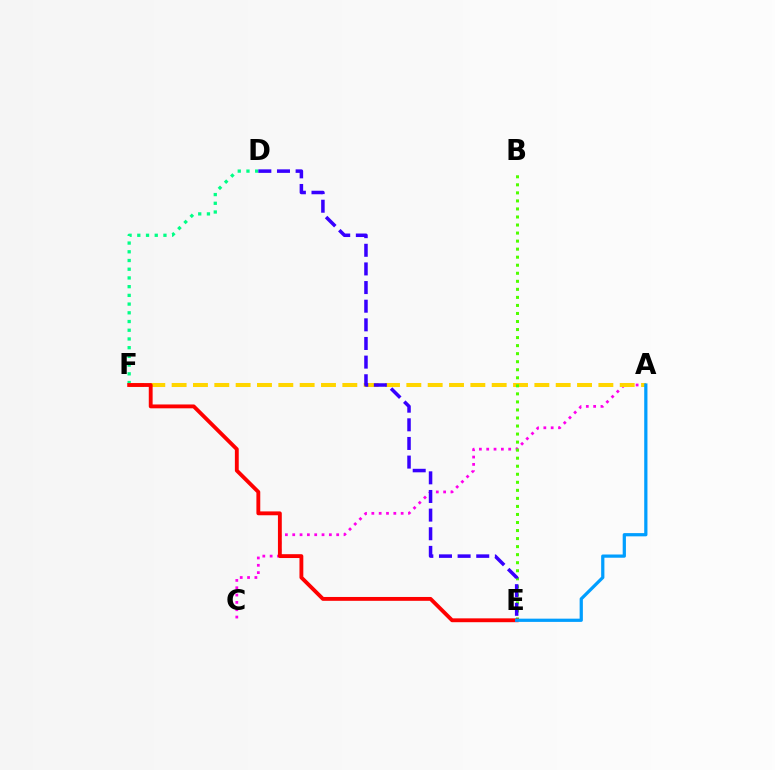{('A', 'C'): [{'color': '#ff00ed', 'line_style': 'dotted', 'thickness': 1.99}], ('D', 'F'): [{'color': '#00ff86', 'line_style': 'dotted', 'thickness': 2.37}], ('A', 'F'): [{'color': '#ffd500', 'line_style': 'dashed', 'thickness': 2.9}], ('B', 'E'): [{'color': '#4fff00', 'line_style': 'dotted', 'thickness': 2.18}], ('D', 'E'): [{'color': '#3700ff', 'line_style': 'dashed', 'thickness': 2.53}], ('E', 'F'): [{'color': '#ff0000', 'line_style': 'solid', 'thickness': 2.77}], ('A', 'E'): [{'color': '#009eff', 'line_style': 'solid', 'thickness': 2.33}]}